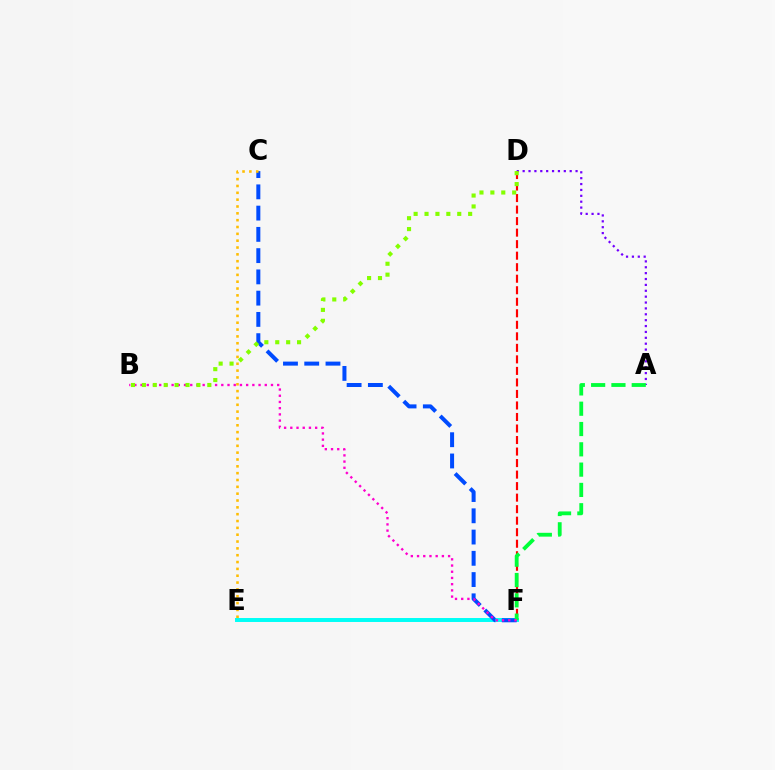{('E', 'F'): [{'color': '#00fff6', 'line_style': 'solid', 'thickness': 2.85}], ('C', 'F'): [{'color': '#004bff', 'line_style': 'dashed', 'thickness': 2.89}], ('A', 'D'): [{'color': '#7200ff', 'line_style': 'dotted', 'thickness': 1.6}], ('D', 'F'): [{'color': '#ff0000', 'line_style': 'dashed', 'thickness': 1.57}], ('A', 'F'): [{'color': '#00ff39', 'line_style': 'dashed', 'thickness': 2.76}], ('B', 'F'): [{'color': '#ff00cf', 'line_style': 'dotted', 'thickness': 1.69}], ('C', 'E'): [{'color': '#ffbd00', 'line_style': 'dotted', 'thickness': 1.86}], ('B', 'D'): [{'color': '#84ff00', 'line_style': 'dotted', 'thickness': 2.96}]}